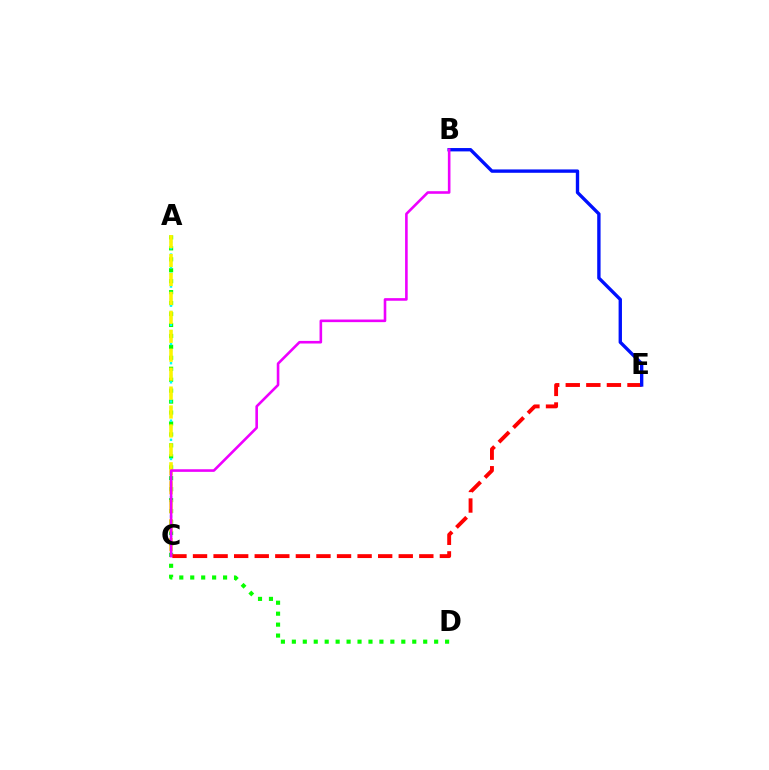{('A', 'D'): [{'color': '#08ff00', 'line_style': 'dotted', 'thickness': 2.97}], ('A', 'C'): [{'color': '#00fff6', 'line_style': 'dotted', 'thickness': 1.74}, {'color': '#fcf500', 'line_style': 'dashed', 'thickness': 2.57}], ('C', 'E'): [{'color': '#ff0000', 'line_style': 'dashed', 'thickness': 2.79}], ('B', 'E'): [{'color': '#0010ff', 'line_style': 'solid', 'thickness': 2.42}], ('B', 'C'): [{'color': '#ee00ff', 'line_style': 'solid', 'thickness': 1.88}]}